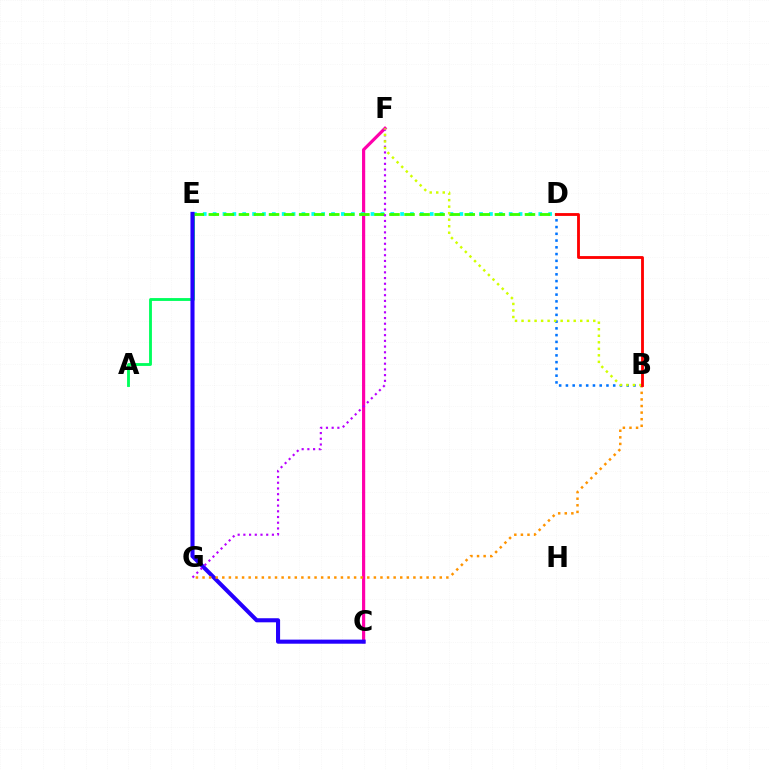{('A', 'E'): [{'color': '#00ff5c', 'line_style': 'solid', 'thickness': 2.06}], ('B', 'D'): [{'color': '#0074ff', 'line_style': 'dotted', 'thickness': 1.84}, {'color': '#ff0000', 'line_style': 'solid', 'thickness': 2.04}], ('C', 'F'): [{'color': '#ff00ac', 'line_style': 'solid', 'thickness': 2.28}], ('D', 'E'): [{'color': '#00fff6', 'line_style': 'dotted', 'thickness': 2.68}, {'color': '#3dff00', 'line_style': 'dashed', 'thickness': 2.05}], ('C', 'E'): [{'color': '#2500ff', 'line_style': 'solid', 'thickness': 2.94}], ('B', 'G'): [{'color': '#ff9400', 'line_style': 'dotted', 'thickness': 1.79}], ('F', 'G'): [{'color': '#b900ff', 'line_style': 'dotted', 'thickness': 1.55}], ('B', 'F'): [{'color': '#d1ff00', 'line_style': 'dotted', 'thickness': 1.77}]}